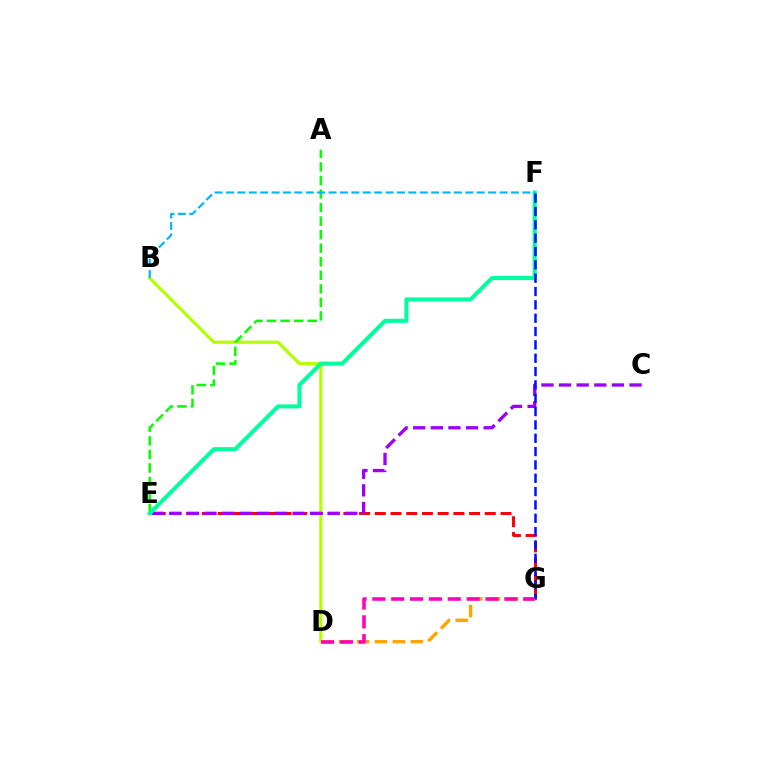{('D', 'G'): [{'color': '#ffa500', 'line_style': 'dashed', 'thickness': 2.44}, {'color': '#ff00bd', 'line_style': 'dashed', 'thickness': 2.56}], ('B', 'D'): [{'color': '#b3ff00', 'line_style': 'solid', 'thickness': 2.28}], ('E', 'G'): [{'color': '#ff0000', 'line_style': 'dashed', 'thickness': 2.13}], ('A', 'E'): [{'color': '#08ff00', 'line_style': 'dashed', 'thickness': 1.84}], ('C', 'E'): [{'color': '#9b00ff', 'line_style': 'dashed', 'thickness': 2.39}], ('E', 'F'): [{'color': '#00ff9d', 'line_style': 'solid', 'thickness': 2.91}], ('F', 'G'): [{'color': '#0010ff', 'line_style': 'dashed', 'thickness': 1.81}], ('B', 'F'): [{'color': '#00b5ff', 'line_style': 'dashed', 'thickness': 1.55}]}